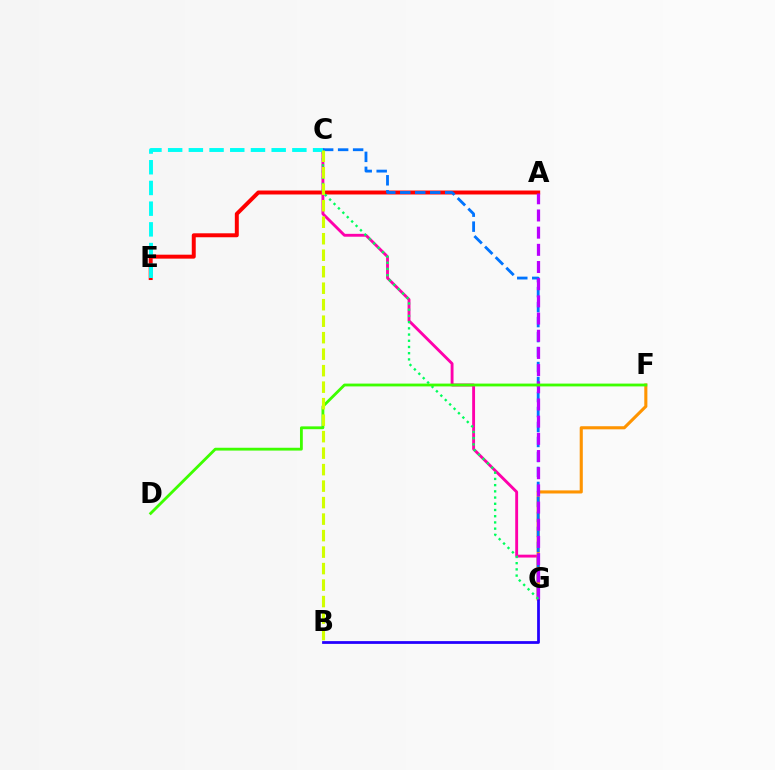{('A', 'E'): [{'color': '#ff0000', 'line_style': 'solid', 'thickness': 2.85}], ('C', 'G'): [{'color': '#ff00ac', 'line_style': 'solid', 'thickness': 2.07}, {'color': '#0074ff', 'line_style': 'dashed', 'thickness': 2.04}, {'color': '#00ff5c', 'line_style': 'dotted', 'thickness': 1.69}], ('F', 'G'): [{'color': '#ff9400', 'line_style': 'solid', 'thickness': 2.23}], ('B', 'G'): [{'color': '#2500ff', 'line_style': 'solid', 'thickness': 1.99}], ('A', 'G'): [{'color': '#b900ff', 'line_style': 'dashed', 'thickness': 2.33}], ('C', 'E'): [{'color': '#00fff6', 'line_style': 'dashed', 'thickness': 2.81}], ('D', 'F'): [{'color': '#3dff00', 'line_style': 'solid', 'thickness': 2.03}], ('B', 'C'): [{'color': '#d1ff00', 'line_style': 'dashed', 'thickness': 2.24}]}